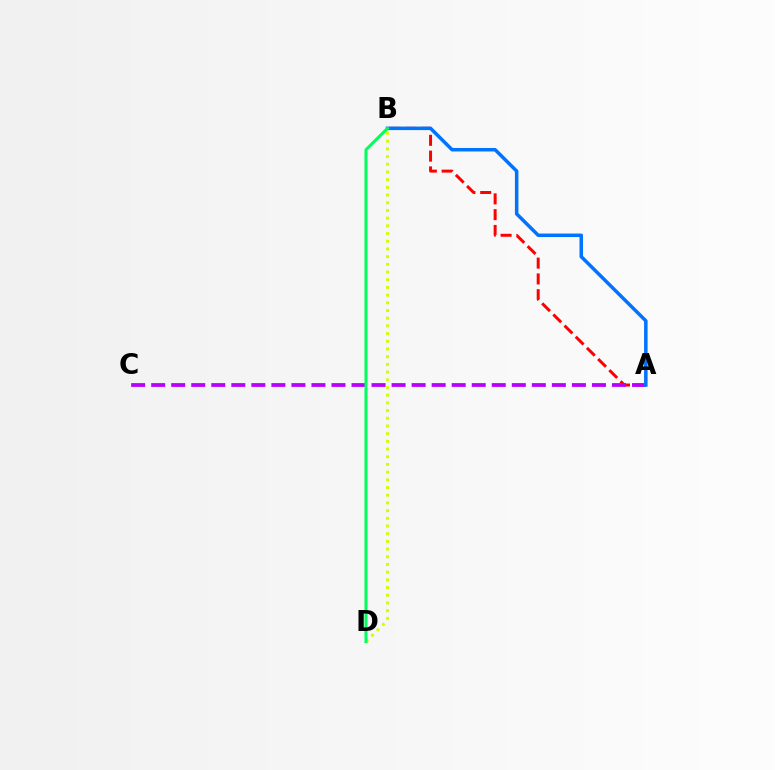{('A', 'B'): [{'color': '#ff0000', 'line_style': 'dashed', 'thickness': 2.15}, {'color': '#0074ff', 'line_style': 'solid', 'thickness': 2.52}], ('A', 'C'): [{'color': '#b900ff', 'line_style': 'dashed', 'thickness': 2.72}], ('B', 'D'): [{'color': '#d1ff00', 'line_style': 'dotted', 'thickness': 2.09}, {'color': '#00ff5c', 'line_style': 'solid', 'thickness': 2.16}]}